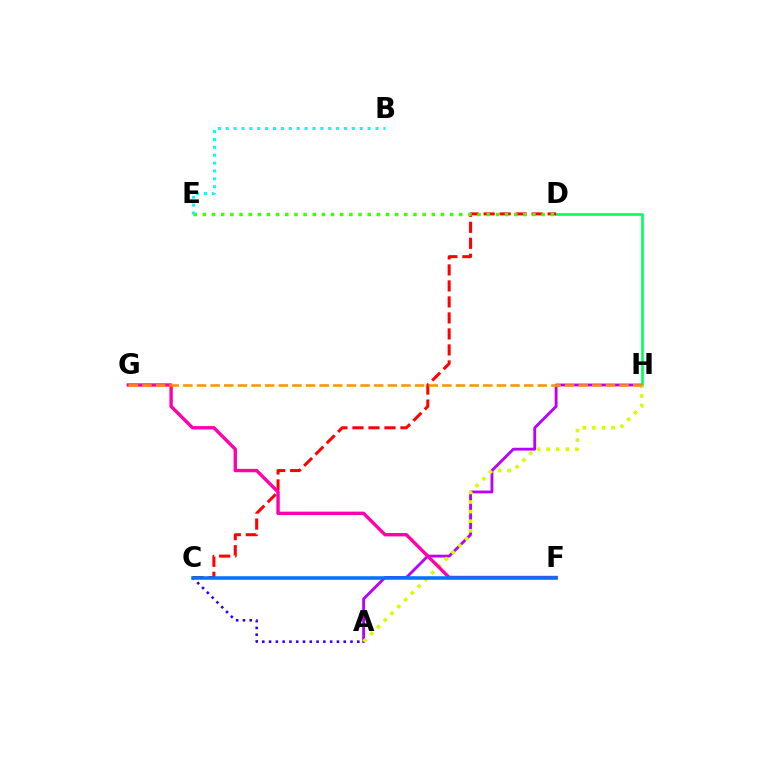{('A', 'H'): [{'color': '#b900ff', 'line_style': 'solid', 'thickness': 2.04}, {'color': '#d1ff00', 'line_style': 'dotted', 'thickness': 2.6}], ('D', 'H'): [{'color': '#00ff5c', 'line_style': 'solid', 'thickness': 1.88}], ('C', 'D'): [{'color': '#ff0000', 'line_style': 'dashed', 'thickness': 2.17}], ('D', 'E'): [{'color': '#3dff00', 'line_style': 'dotted', 'thickness': 2.49}], ('B', 'E'): [{'color': '#00fff6', 'line_style': 'dotted', 'thickness': 2.14}], ('A', 'C'): [{'color': '#2500ff', 'line_style': 'dotted', 'thickness': 1.84}], ('F', 'G'): [{'color': '#ff00ac', 'line_style': 'solid', 'thickness': 2.43}], ('C', 'F'): [{'color': '#0074ff', 'line_style': 'solid', 'thickness': 2.55}], ('G', 'H'): [{'color': '#ff9400', 'line_style': 'dashed', 'thickness': 1.85}]}